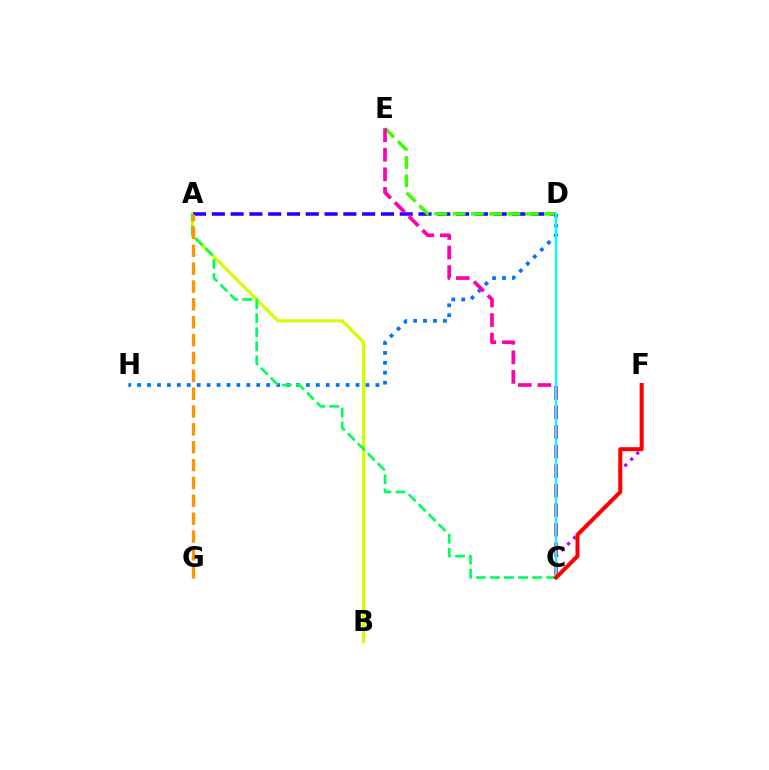{('A', 'B'): [{'color': '#d1ff00', 'line_style': 'solid', 'thickness': 2.29}], ('A', 'D'): [{'color': '#2500ff', 'line_style': 'dashed', 'thickness': 2.55}], ('D', 'E'): [{'color': '#3dff00', 'line_style': 'dashed', 'thickness': 2.49}], ('D', 'H'): [{'color': '#0074ff', 'line_style': 'dotted', 'thickness': 2.7}], ('C', 'F'): [{'color': '#b900ff', 'line_style': 'dotted', 'thickness': 2.31}, {'color': '#ff0000', 'line_style': 'solid', 'thickness': 2.89}], ('A', 'C'): [{'color': '#00ff5c', 'line_style': 'dashed', 'thickness': 1.91}], ('A', 'G'): [{'color': '#ff9400', 'line_style': 'dashed', 'thickness': 2.43}], ('C', 'E'): [{'color': '#ff00ac', 'line_style': 'dashed', 'thickness': 2.66}], ('C', 'D'): [{'color': '#00fff6', 'line_style': 'solid', 'thickness': 1.66}]}